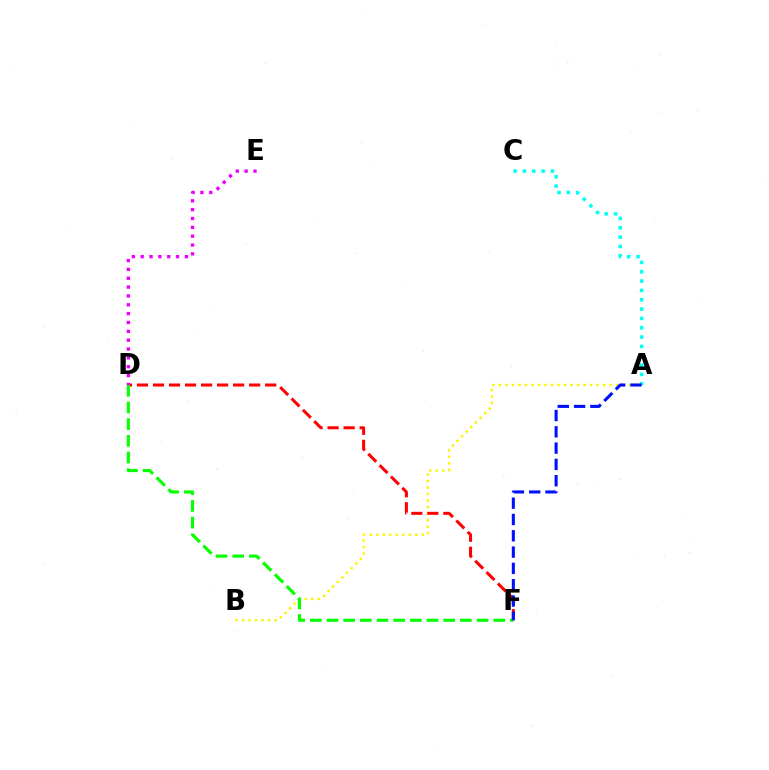{('A', 'B'): [{'color': '#fcf500', 'line_style': 'dotted', 'thickness': 1.77}], ('D', 'F'): [{'color': '#ff0000', 'line_style': 'dashed', 'thickness': 2.18}, {'color': '#08ff00', 'line_style': 'dashed', 'thickness': 2.27}], ('D', 'E'): [{'color': '#ee00ff', 'line_style': 'dotted', 'thickness': 2.4}], ('A', 'C'): [{'color': '#00fff6', 'line_style': 'dotted', 'thickness': 2.54}], ('A', 'F'): [{'color': '#0010ff', 'line_style': 'dashed', 'thickness': 2.22}]}